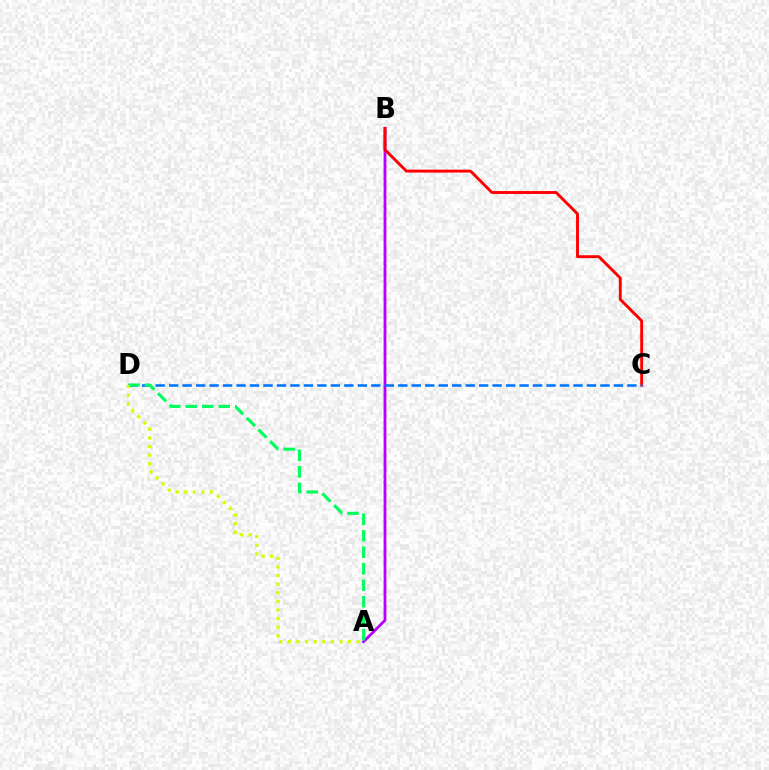{('A', 'B'): [{'color': '#b900ff', 'line_style': 'solid', 'thickness': 2.03}], ('B', 'C'): [{'color': '#ff0000', 'line_style': 'solid', 'thickness': 2.09}], ('C', 'D'): [{'color': '#0074ff', 'line_style': 'dashed', 'thickness': 1.83}], ('A', 'D'): [{'color': '#00ff5c', 'line_style': 'dashed', 'thickness': 2.24}, {'color': '#d1ff00', 'line_style': 'dotted', 'thickness': 2.34}]}